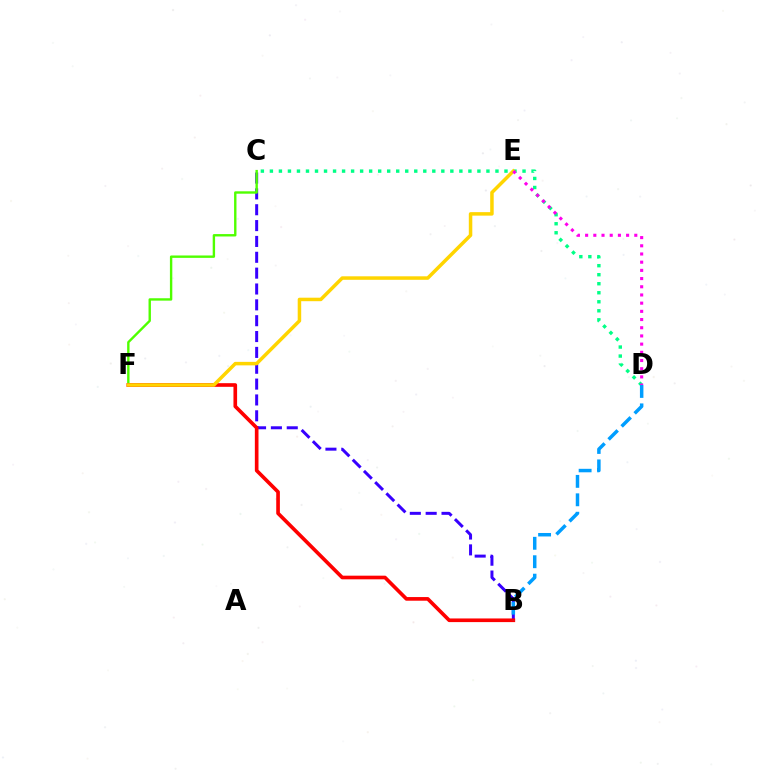{('B', 'C'): [{'color': '#3700ff', 'line_style': 'dashed', 'thickness': 2.15}], ('C', 'D'): [{'color': '#00ff86', 'line_style': 'dotted', 'thickness': 2.45}], ('C', 'F'): [{'color': '#4fff00', 'line_style': 'solid', 'thickness': 1.72}], ('B', 'F'): [{'color': '#ff0000', 'line_style': 'solid', 'thickness': 2.63}], ('E', 'F'): [{'color': '#ffd500', 'line_style': 'solid', 'thickness': 2.52}], ('D', 'E'): [{'color': '#ff00ed', 'line_style': 'dotted', 'thickness': 2.23}], ('B', 'D'): [{'color': '#009eff', 'line_style': 'dashed', 'thickness': 2.5}]}